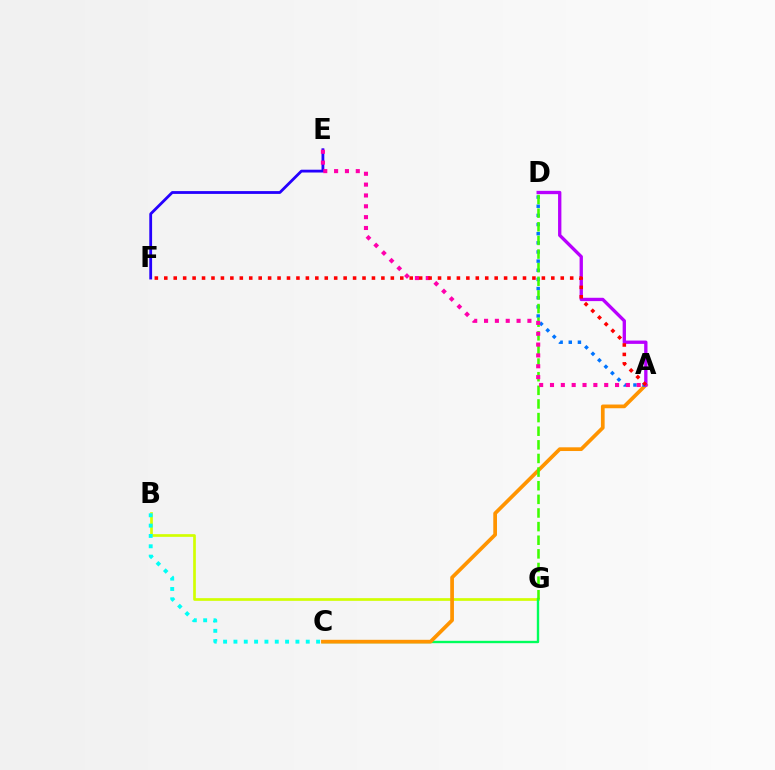{('B', 'G'): [{'color': '#d1ff00', 'line_style': 'solid', 'thickness': 1.93}], ('C', 'G'): [{'color': '#00ff5c', 'line_style': 'solid', 'thickness': 1.71}], ('A', 'C'): [{'color': '#ff9400', 'line_style': 'solid', 'thickness': 2.67}], ('E', 'F'): [{'color': '#2500ff', 'line_style': 'solid', 'thickness': 2.02}], ('A', 'D'): [{'color': '#0074ff', 'line_style': 'dotted', 'thickness': 2.49}, {'color': '#b900ff', 'line_style': 'solid', 'thickness': 2.39}], ('D', 'G'): [{'color': '#3dff00', 'line_style': 'dashed', 'thickness': 1.85}], ('A', 'E'): [{'color': '#ff00ac', 'line_style': 'dotted', 'thickness': 2.95}], ('B', 'C'): [{'color': '#00fff6', 'line_style': 'dotted', 'thickness': 2.81}], ('A', 'F'): [{'color': '#ff0000', 'line_style': 'dotted', 'thickness': 2.56}]}